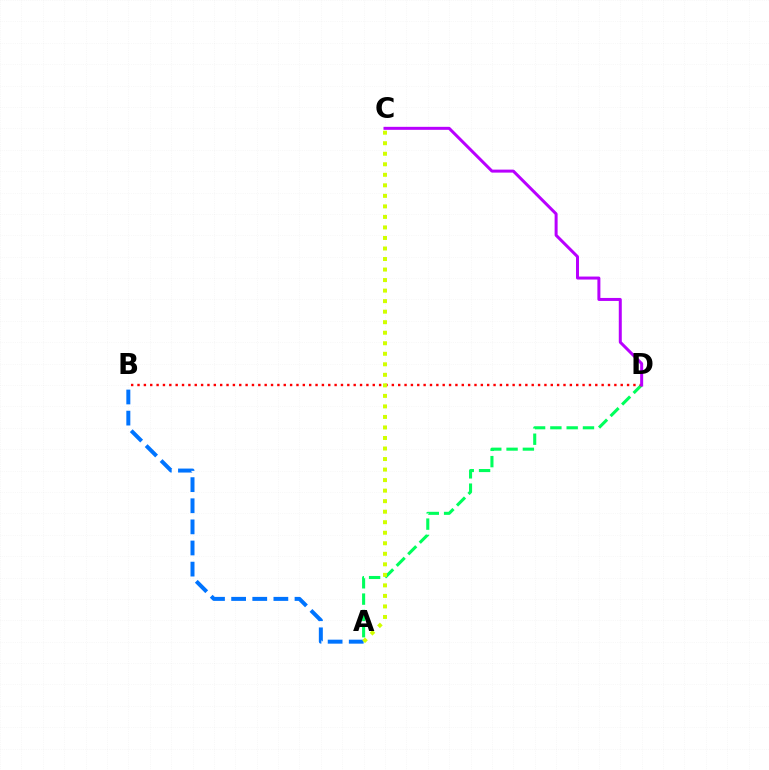{('A', 'D'): [{'color': '#00ff5c', 'line_style': 'dashed', 'thickness': 2.21}], ('A', 'B'): [{'color': '#0074ff', 'line_style': 'dashed', 'thickness': 2.87}], ('B', 'D'): [{'color': '#ff0000', 'line_style': 'dotted', 'thickness': 1.73}], ('A', 'C'): [{'color': '#d1ff00', 'line_style': 'dotted', 'thickness': 2.86}], ('C', 'D'): [{'color': '#b900ff', 'line_style': 'solid', 'thickness': 2.16}]}